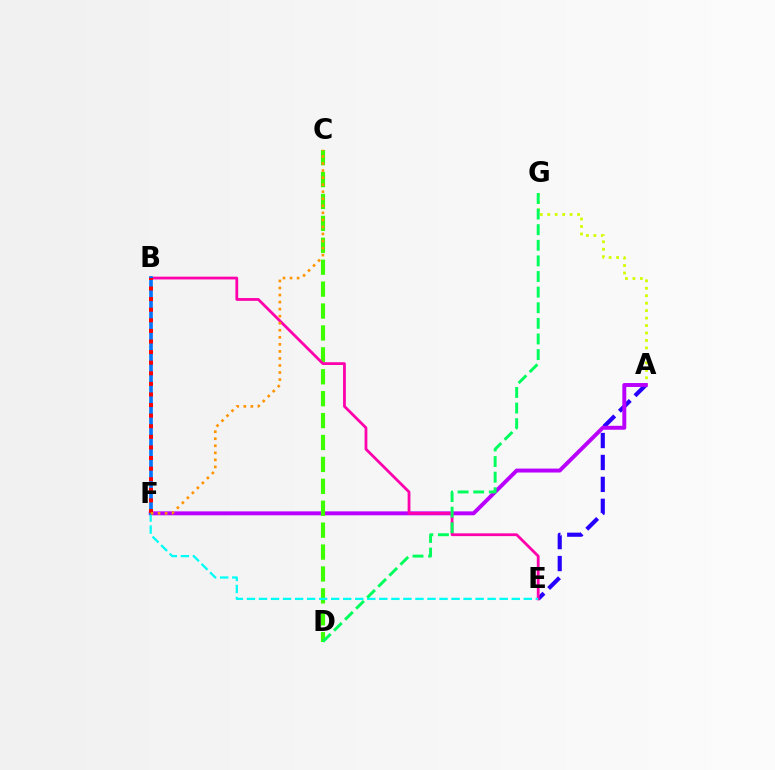{('A', 'E'): [{'color': '#2500ff', 'line_style': 'dashed', 'thickness': 2.98}], ('A', 'G'): [{'color': '#d1ff00', 'line_style': 'dotted', 'thickness': 2.03}], ('A', 'F'): [{'color': '#b900ff', 'line_style': 'solid', 'thickness': 2.84}], ('C', 'D'): [{'color': '#3dff00', 'line_style': 'dashed', 'thickness': 2.98}], ('B', 'E'): [{'color': '#ff00ac', 'line_style': 'solid', 'thickness': 2.0}], ('E', 'F'): [{'color': '#00fff6', 'line_style': 'dashed', 'thickness': 1.64}], ('B', 'F'): [{'color': '#0074ff', 'line_style': 'solid', 'thickness': 2.63}, {'color': '#ff0000', 'line_style': 'dotted', 'thickness': 2.88}], ('C', 'F'): [{'color': '#ff9400', 'line_style': 'dotted', 'thickness': 1.91}], ('D', 'G'): [{'color': '#00ff5c', 'line_style': 'dashed', 'thickness': 2.12}]}